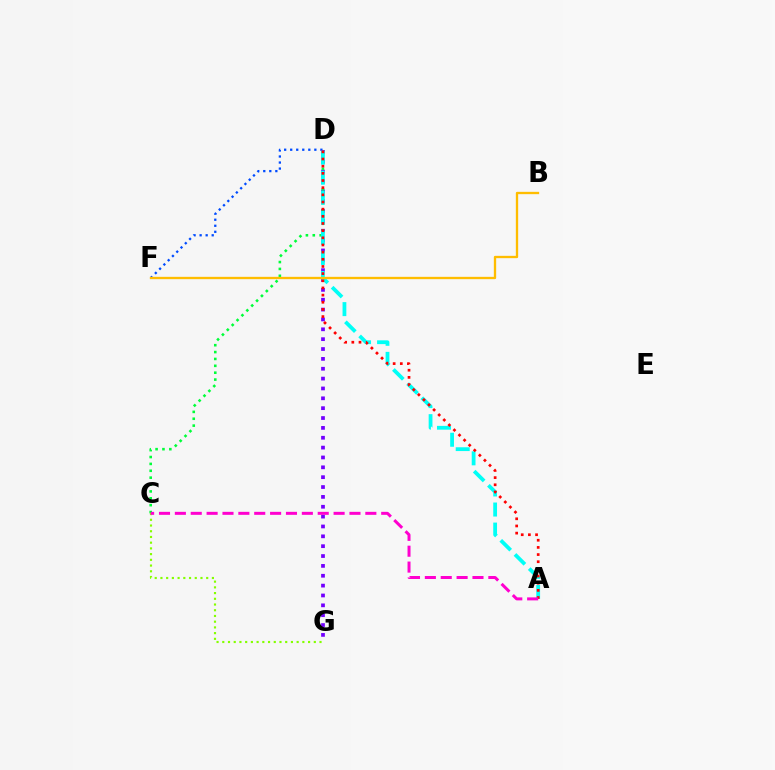{('D', 'F'): [{'color': '#004bff', 'line_style': 'dotted', 'thickness': 1.64}], ('D', 'G'): [{'color': '#7200ff', 'line_style': 'dotted', 'thickness': 2.68}], ('C', 'D'): [{'color': '#00ff39', 'line_style': 'dotted', 'thickness': 1.87}], ('A', 'D'): [{'color': '#00fff6', 'line_style': 'dashed', 'thickness': 2.72}, {'color': '#ff0000', 'line_style': 'dotted', 'thickness': 1.95}], ('C', 'G'): [{'color': '#84ff00', 'line_style': 'dotted', 'thickness': 1.55}], ('B', 'F'): [{'color': '#ffbd00', 'line_style': 'solid', 'thickness': 1.68}], ('A', 'C'): [{'color': '#ff00cf', 'line_style': 'dashed', 'thickness': 2.16}]}